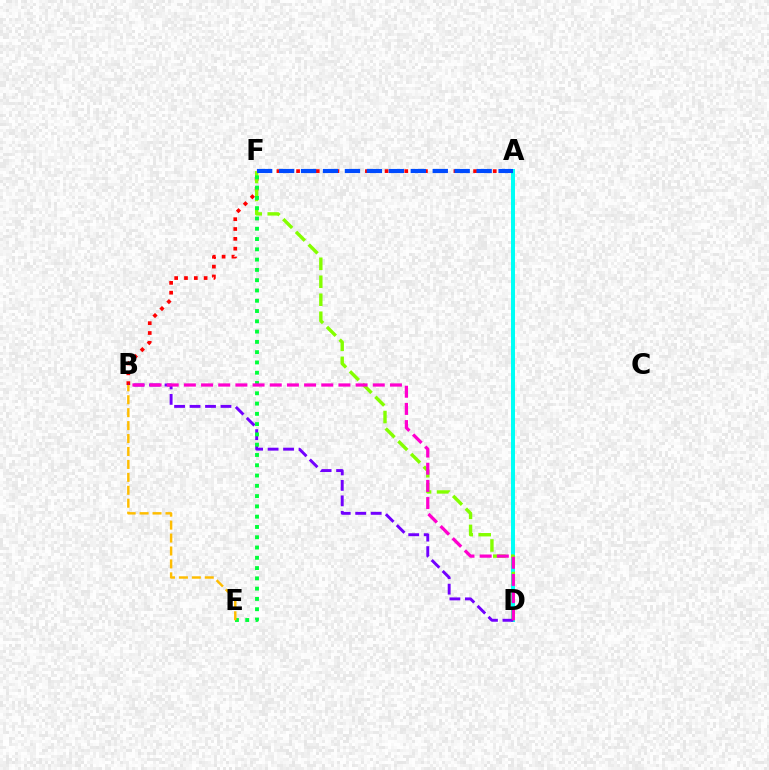{('A', 'B'): [{'color': '#ff0000', 'line_style': 'dotted', 'thickness': 2.67}], ('A', 'D'): [{'color': '#00fff6', 'line_style': 'solid', 'thickness': 2.88}], ('D', 'F'): [{'color': '#84ff00', 'line_style': 'dashed', 'thickness': 2.44}], ('A', 'F'): [{'color': '#004bff', 'line_style': 'dashed', 'thickness': 2.98}], ('B', 'D'): [{'color': '#7200ff', 'line_style': 'dashed', 'thickness': 2.1}, {'color': '#ff00cf', 'line_style': 'dashed', 'thickness': 2.33}], ('E', 'F'): [{'color': '#00ff39', 'line_style': 'dotted', 'thickness': 2.79}], ('B', 'E'): [{'color': '#ffbd00', 'line_style': 'dashed', 'thickness': 1.76}]}